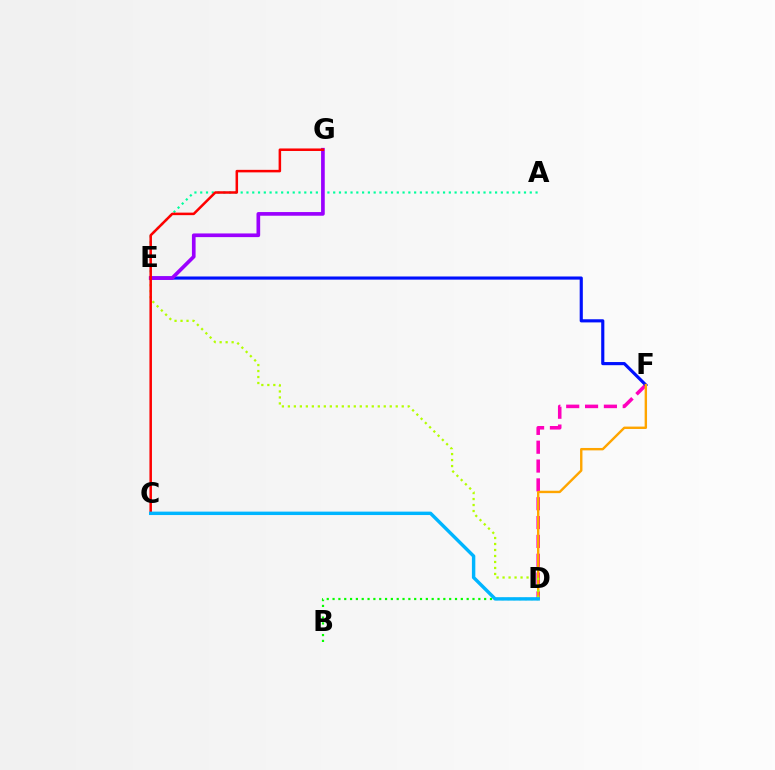{('D', 'F'): [{'color': '#ff00bd', 'line_style': 'dashed', 'thickness': 2.56}, {'color': '#ffa500', 'line_style': 'solid', 'thickness': 1.73}], ('A', 'E'): [{'color': '#00ff9d', 'line_style': 'dotted', 'thickness': 1.57}], ('B', 'D'): [{'color': '#08ff00', 'line_style': 'dotted', 'thickness': 1.58}], ('E', 'F'): [{'color': '#0010ff', 'line_style': 'solid', 'thickness': 2.26}], ('D', 'E'): [{'color': '#b3ff00', 'line_style': 'dotted', 'thickness': 1.63}], ('E', 'G'): [{'color': '#9b00ff', 'line_style': 'solid', 'thickness': 2.64}], ('C', 'G'): [{'color': '#ff0000', 'line_style': 'solid', 'thickness': 1.81}], ('C', 'D'): [{'color': '#00b5ff', 'line_style': 'solid', 'thickness': 2.46}]}